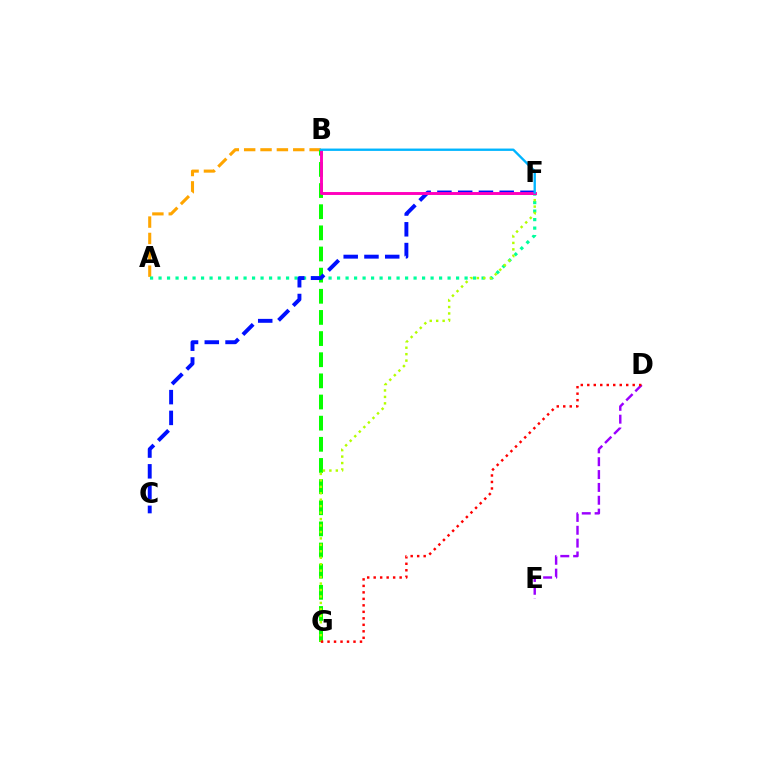{('D', 'E'): [{'color': '#9b00ff', 'line_style': 'dashed', 'thickness': 1.75}], ('A', 'B'): [{'color': '#ffa500', 'line_style': 'dashed', 'thickness': 2.22}], ('A', 'F'): [{'color': '#00ff9d', 'line_style': 'dotted', 'thickness': 2.31}], ('B', 'G'): [{'color': '#08ff00', 'line_style': 'dashed', 'thickness': 2.87}], ('C', 'F'): [{'color': '#0010ff', 'line_style': 'dashed', 'thickness': 2.82}], ('F', 'G'): [{'color': '#b3ff00', 'line_style': 'dotted', 'thickness': 1.75}], ('D', 'G'): [{'color': '#ff0000', 'line_style': 'dotted', 'thickness': 1.76}], ('B', 'F'): [{'color': '#ff00bd', 'line_style': 'solid', 'thickness': 2.1}, {'color': '#00b5ff', 'line_style': 'solid', 'thickness': 1.69}]}